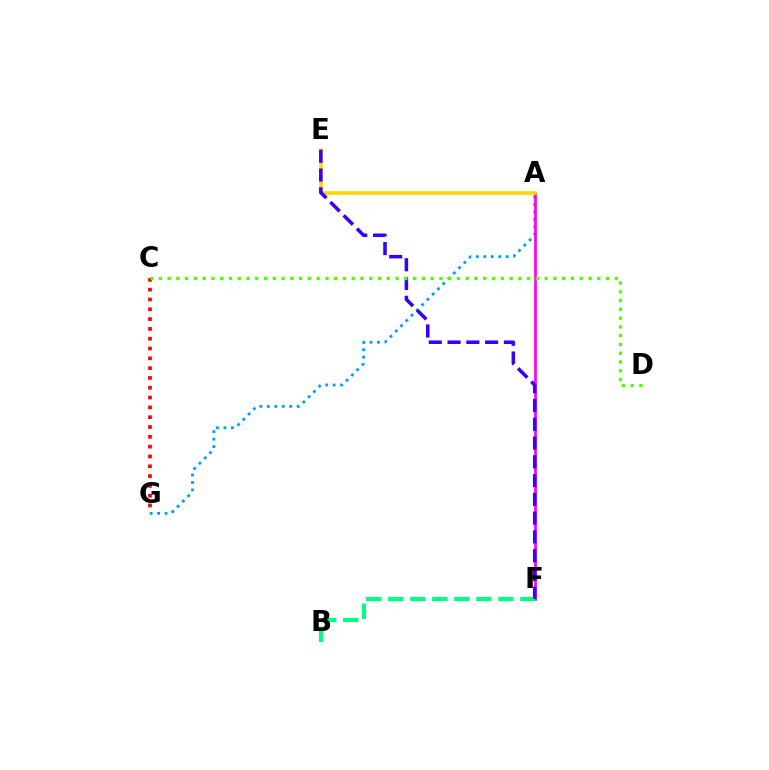{('C', 'G'): [{'color': '#ff0000', 'line_style': 'dotted', 'thickness': 2.67}], ('A', 'G'): [{'color': '#009eff', 'line_style': 'dotted', 'thickness': 2.03}], ('A', 'F'): [{'color': '#ff00ed', 'line_style': 'solid', 'thickness': 1.95}], ('A', 'E'): [{'color': '#ffd500', 'line_style': 'solid', 'thickness': 2.56}], ('B', 'F'): [{'color': '#00ff86', 'line_style': 'dashed', 'thickness': 2.99}], ('E', 'F'): [{'color': '#3700ff', 'line_style': 'dashed', 'thickness': 2.55}], ('C', 'D'): [{'color': '#4fff00', 'line_style': 'dotted', 'thickness': 2.38}]}